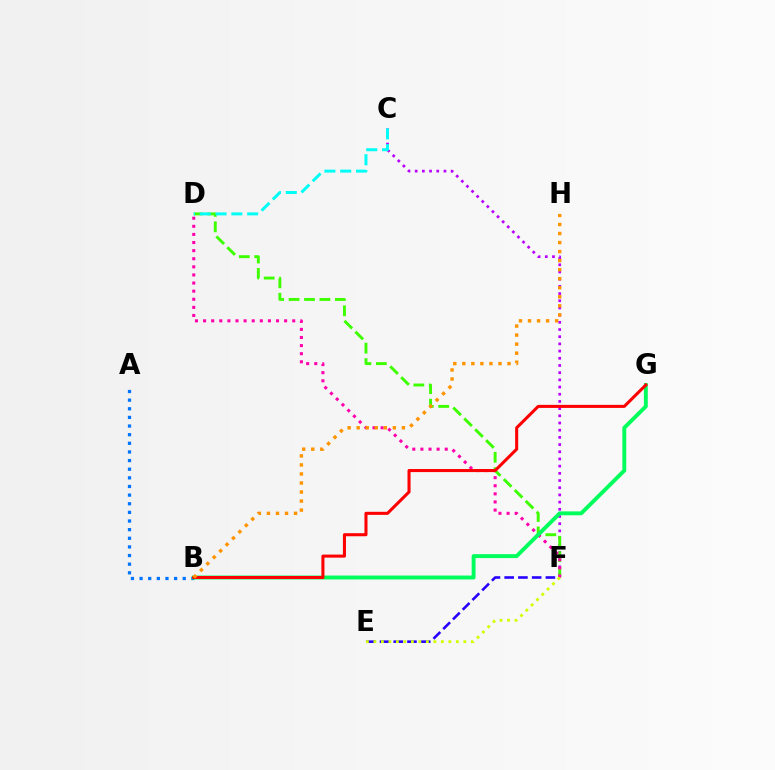{('A', 'B'): [{'color': '#0074ff', 'line_style': 'dotted', 'thickness': 2.35}], ('C', 'F'): [{'color': '#b900ff', 'line_style': 'dotted', 'thickness': 1.95}], ('E', 'F'): [{'color': '#2500ff', 'line_style': 'dashed', 'thickness': 1.87}, {'color': '#d1ff00', 'line_style': 'dotted', 'thickness': 2.04}], ('D', 'F'): [{'color': '#3dff00', 'line_style': 'dashed', 'thickness': 2.1}, {'color': '#ff00ac', 'line_style': 'dotted', 'thickness': 2.2}], ('C', 'D'): [{'color': '#00fff6', 'line_style': 'dashed', 'thickness': 2.15}], ('B', 'G'): [{'color': '#00ff5c', 'line_style': 'solid', 'thickness': 2.81}, {'color': '#ff0000', 'line_style': 'solid', 'thickness': 2.2}], ('B', 'H'): [{'color': '#ff9400', 'line_style': 'dotted', 'thickness': 2.46}]}